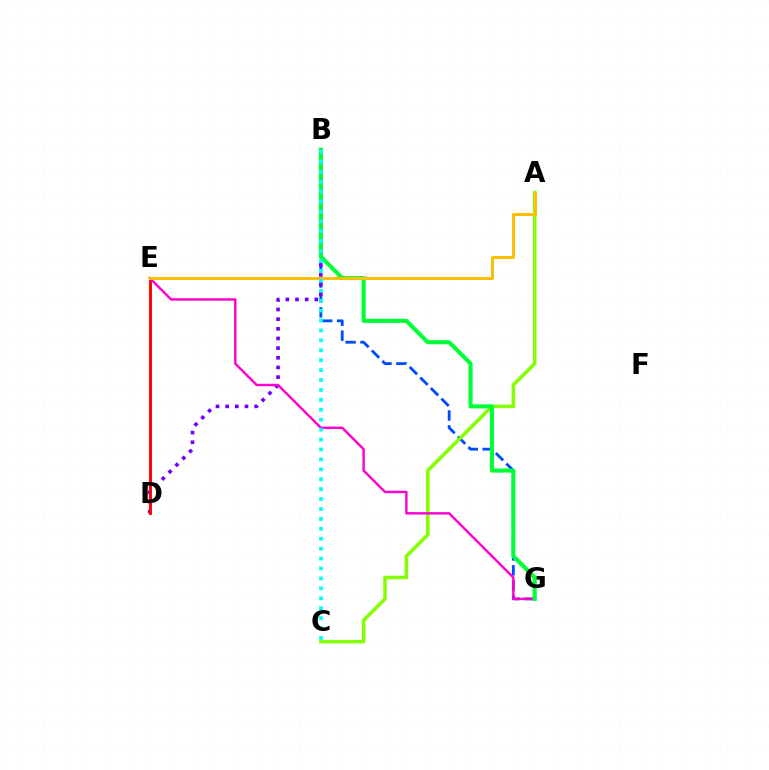{('B', 'G'): [{'color': '#004bff', 'line_style': 'dashed', 'thickness': 2.03}, {'color': '#00ff39', 'line_style': 'solid', 'thickness': 2.95}], ('B', 'D'): [{'color': '#7200ff', 'line_style': 'dotted', 'thickness': 2.63}], ('D', 'E'): [{'color': '#ff0000', 'line_style': 'solid', 'thickness': 2.1}], ('A', 'C'): [{'color': '#84ff00', 'line_style': 'solid', 'thickness': 2.53}], ('E', 'G'): [{'color': '#ff00cf', 'line_style': 'solid', 'thickness': 1.74}], ('A', 'E'): [{'color': '#ffbd00', 'line_style': 'solid', 'thickness': 2.11}], ('B', 'C'): [{'color': '#00fff6', 'line_style': 'dotted', 'thickness': 2.7}]}